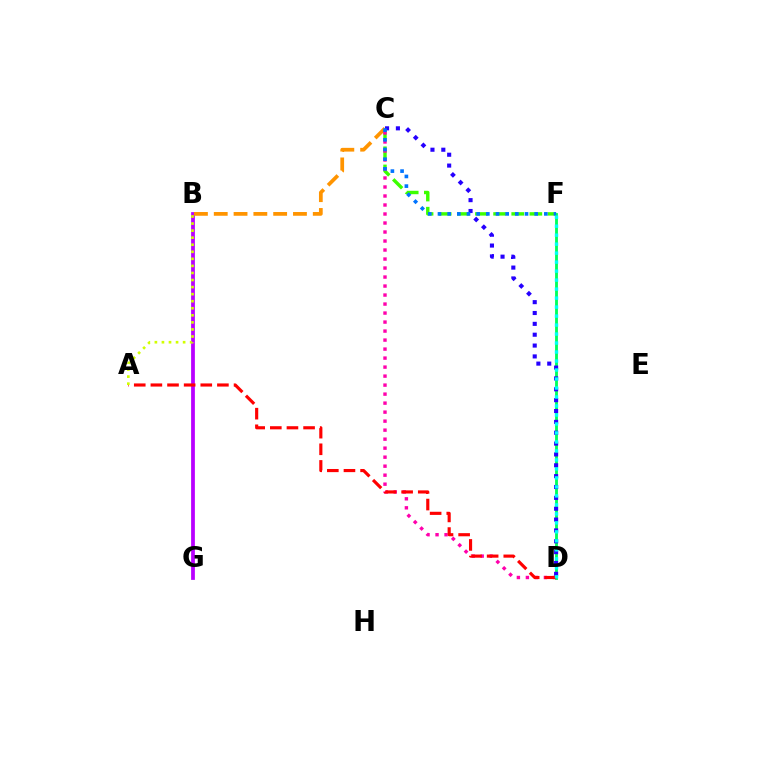{('D', 'F'): [{'color': '#00ff5c', 'line_style': 'solid', 'thickness': 2.05}, {'color': '#00fff6', 'line_style': 'dotted', 'thickness': 2.44}], ('C', 'F'): [{'color': '#3dff00', 'line_style': 'dashed', 'thickness': 2.46}, {'color': '#0074ff', 'line_style': 'dotted', 'thickness': 2.63}], ('B', 'G'): [{'color': '#b900ff', 'line_style': 'solid', 'thickness': 2.71}], ('B', 'C'): [{'color': '#ff9400', 'line_style': 'dashed', 'thickness': 2.69}], ('C', 'D'): [{'color': '#ff00ac', 'line_style': 'dotted', 'thickness': 2.45}, {'color': '#2500ff', 'line_style': 'dotted', 'thickness': 2.95}], ('A', 'D'): [{'color': '#ff0000', 'line_style': 'dashed', 'thickness': 2.26}], ('A', 'B'): [{'color': '#d1ff00', 'line_style': 'dotted', 'thickness': 1.92}]}